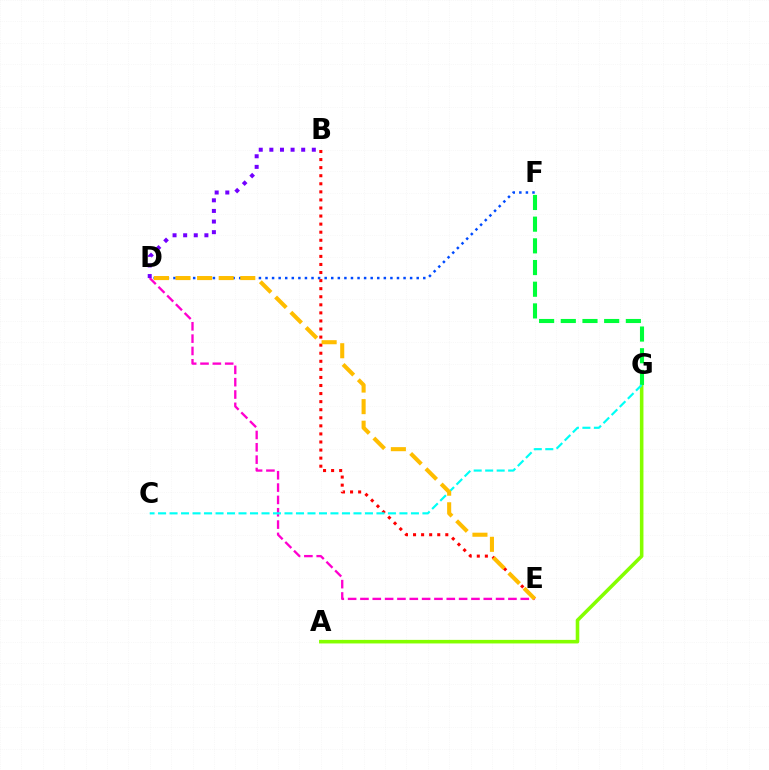{('B', 'E'): [{'color': '#ff0000', 'line_style': 'dotted', 'thickness': 2.19}], ('A', 'G'): [{'color': '#84ff00', 'line_style': 'solid', 'thickness': 2.57}], ('D', 'E'): [{'color': '#ff00cf', 'line_style': 'dashed', 'thickness': 1.68}, {'color': '#ffbd00', 'line_style': 'dashed', 'thickness': 2.93}], ('D', 'F'): [{'color': '#004bff', 'line_style': 'dotted', 'thickness': 1.79}], ('B', 'D'): [{'color': '#7200ff', 'line_style': 'dotted', 'thickness': 2.88}], ('F', 'G'): [{'color': '#00ff39', 'line_style': 'dashed', 'thickness': 2.95}], ('C', 'G'): [{'color': '#00fff6', 'line_style': 'dashed', 'thickness': 1.56}]}